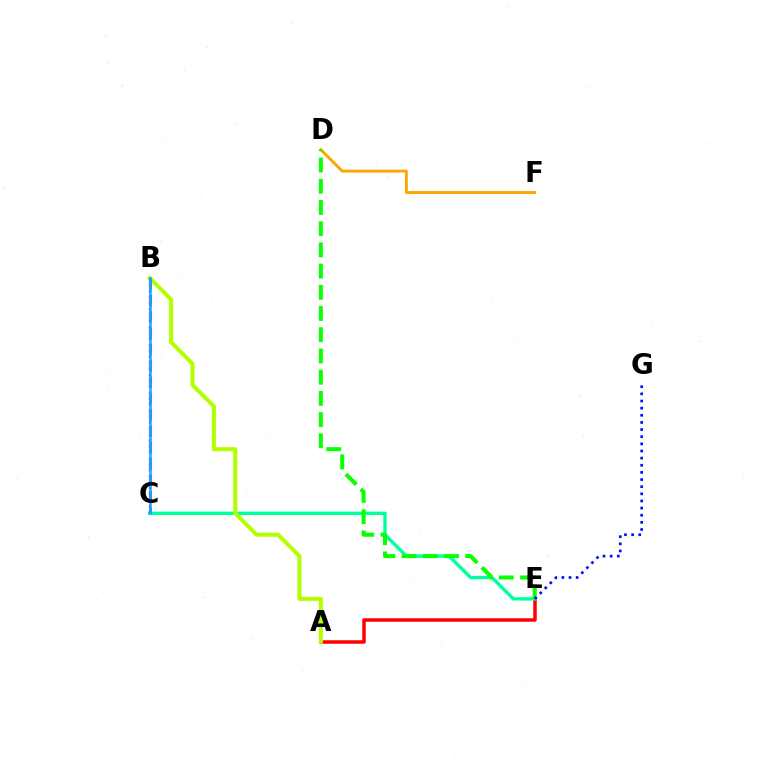{('A', 'E'): [{'color': '#ff0000', 'line_style': 'solid', 'thickness': 2.52}], ('D', 'F'): [{'color': '#ffa500', 'line_style': 'solid', 'thickness': 2.07}], ('C', 'E'): [{'color': '#00ff9d', 'line_style': 'solid', 'thickness': 2.43}], ('A', 'B'): [{'color': '#b3ff00', 'line_style': 'solid', 'thickness': 2.91}], ('B', 'C'): [{'color': '#9b00ff', 'line_style': 'dotted', 'thickness': 1.62}, {'color': '#ff00bd', 'line_style': 'dashed', 'thickness': 2.22}, {'color': '#00b5ff', 'line_style': 'solid', 'thickness': 1.82}], ('D', 'E'): [{'color': '#08ff00', 'line_style': 'dashed', 'thickness': 2.88}], ('E', 'G'): [{'color': '#0010ff', 'line_style': 'dotted', 'thickness': 1.94}]}